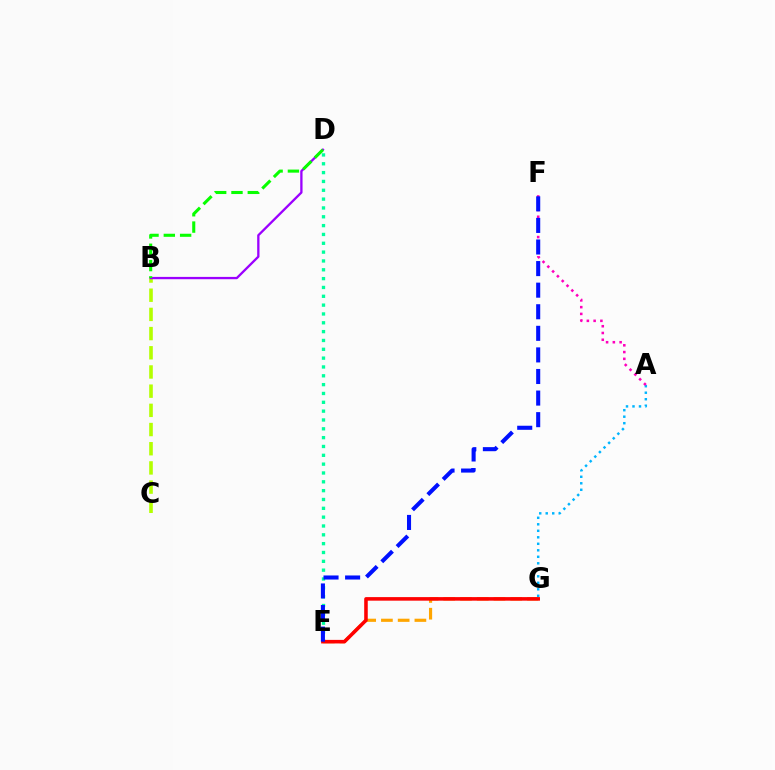{('D', 'E'): [{'color': '#00ff9d', 'line_style': 'dotted', 'thickness': 2.4}], ('A', 'G'): [{'color': '#00b5ff', 'line_style': 'dotted', 'thickness': 1.77}], ('B', 'C'): [{'color': '#b3ff00', 'line_style': 'dashed', 'thickness': 2.61}], ('E', 'G'): [{'color': '#ffa500', 'line_style': 'dashed', 'thickness': 2.27}, {'color': '#ff0000', 'line_style': 'solid', 'thickness': 2.56}], ('A', 'F'): [{'color': '#ff00bd', 'line_style': 'dotted', 'thickness': 1.84}], ('B', 'D'): [{'color': '#9b00ff', 'line_style': 'solid', 'thickness': 1.66}, {'color': '#08ff00', 'line_style': 'dashed', 'thickness': 2.22}], ('E', 'F'): [{'color': '#0010ff', 'line_style': 'dashed', 'thickness': 2.93}]}